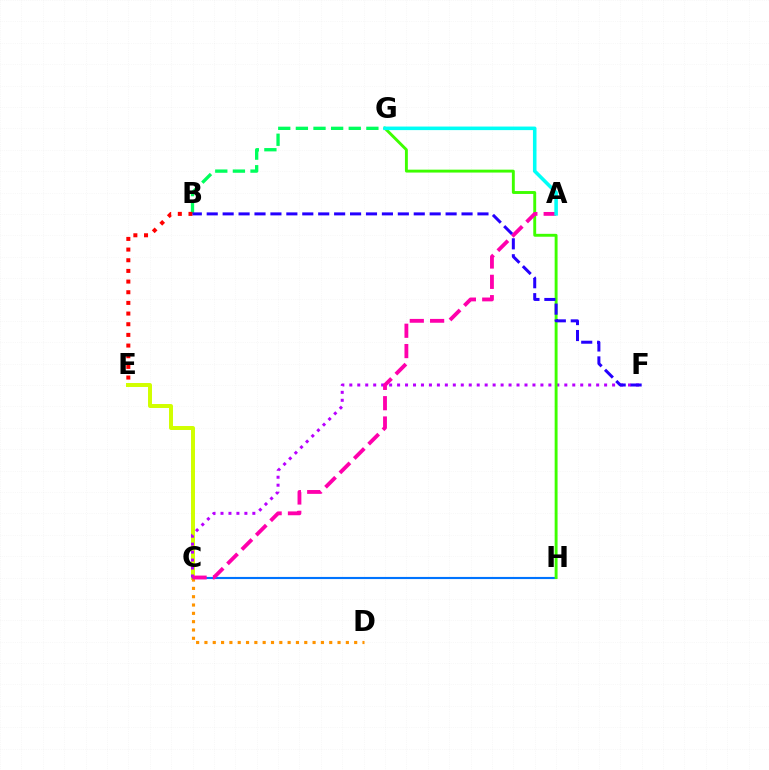{('C', 'E'): [{'color': '#d1ff00', 'line_style': 'solid', 'thickness': 2.86}], ('C', 'H'): [{'color': '#0074ff', 'line_style': 'solid', 'thickness': 1.54}], ('C', 'F'): [{'color': '#b900ff', 'line_style': 'dotted', 'thickness': 2.16}], ('C', 'D'): [{'color': '#ff9400', 'line_style': 'dotted', 'thickness': 2.26}], ('G', 'H'): [{'color': '#3dff00', 'line_style': 'solid', 'thickness': 2.09}], ('A', 'C'): [{'color': '#ff00ac', 'line_style': 'dashed', 'thickness': 2.76}], ('B', 'G'): [{'color': '#00ff5c', 'line_style': 'dashed', 'thickness': 2.39}], ('B', 'E'): [{'color': '#ff0000', 'line_style': 'dotted', 'thickness': 2.9}], ('A', 'G'): [{'color': '#00fff6', 'line_style': 'solid', 'thickness': 2.56}], ('B', 'F'): [{'color': '#2500ff', 'line_style': 'dashed', 'thickness': 2.16}]}